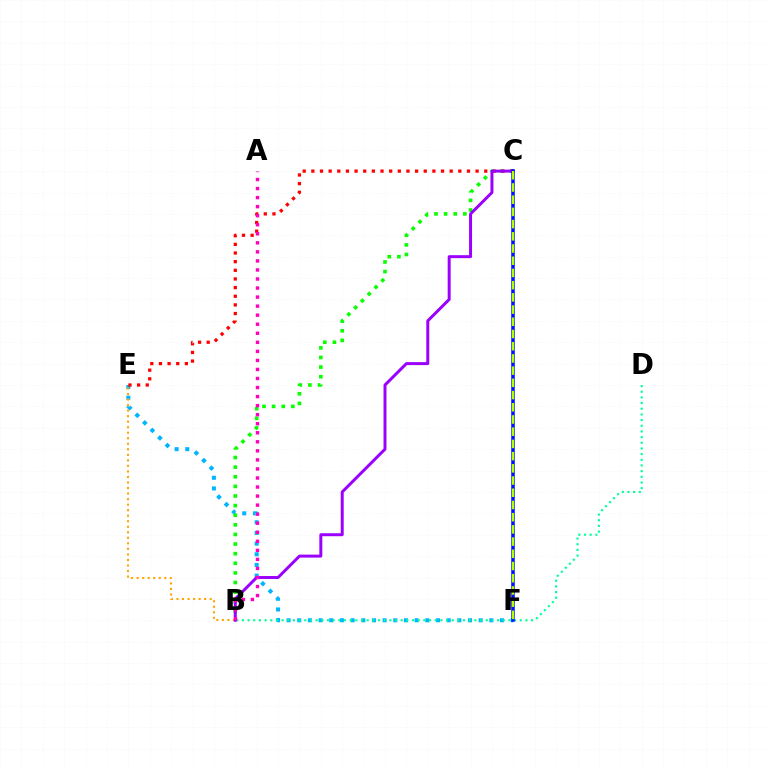{('E', 'F'): [{'color': '#00b5ff', 'line_style': 'dotted', 'thickness': 2.9}], ('B', 'D'): [{'color': '#00ff9d', 'line_style': 'dotted', 'thickness': 1.54}], ('B', 'C'): [{'color': '#08ff00', 'line_style': 'dotted', 'thickness': 2.61}, {'color': '#9b00ff', 'line_style': 'solid', 'thickness': 2.14}], ('B', 'E'): [{'color': '#ffa500', 'line_style': 'dotted', 'thickness': 1.5}], ('C', 'E'): [{'color': '#ff0000', 'line_style': 'dotted', 'thickness': 2.35}], ('C', 'F'): [{'color': '#0010ff', 'line_style': 'solid', 'thickness': 2.54}, {'color': '#b3ff00', 'line_style': 'dashed', 'thickness': 1.66}], ('A', 'B'): [{'color': '#ff00bd', 'line_style': 'dotted', 'thickness': 2.46}]}